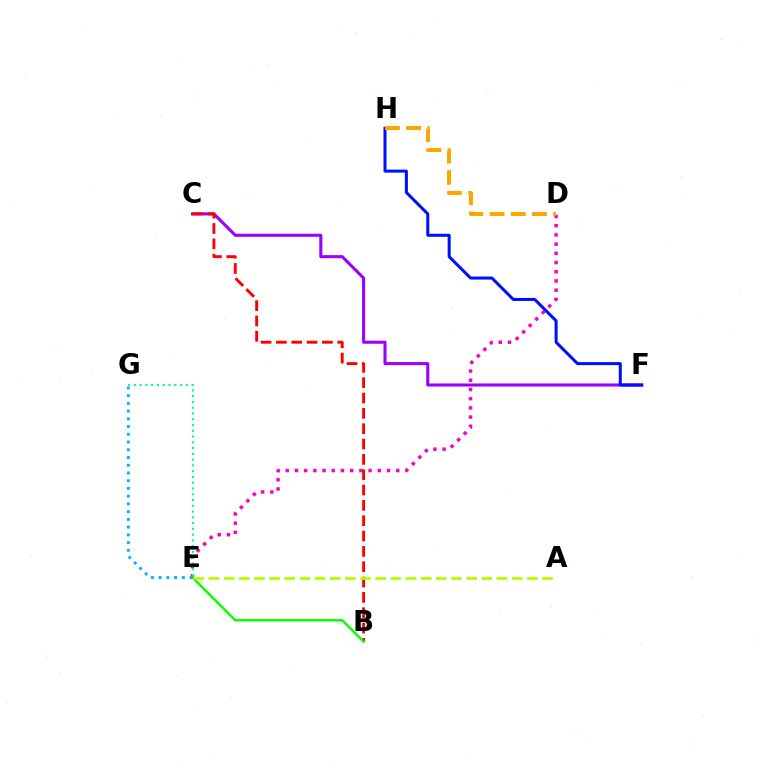{('D', 'E'): [{'color': '#ff00bd', 'line_style': 'dotted', 'thickness': 2.5}], ('C', 'F'): [{'color': '#9b00ff', 'line_style': 'solid', 'thickness': 2.22}], ('F', 'H'): [{'color': '#0010ff', 'line_style': 'solid', 'thickness': 2.18}], ('E', 'G'): [{'color': '#00ff9d', 'line_style': 'dotted', 'thickness': 1.57}, {'color': '#00b5ff', 'line_style': 'dotted', 'thickness': 2.1}], ('B', 'C'): [{'color': '#ff0000', 'line_style': 'dashed', 'thickness': 2.08}], ('B', 'E'): [{'color': '#08ff00', 'line_style': 'solid', 'thickness': 1.74}], ('A', 'E'): [{'color': '#b3ff00', 'line_style': 'dashed', 'thickness': 2.06}], ('D', 'H'): [{'color': '#ffa500', 'line_style': 'dashed', 'thickness': 2.88}]}